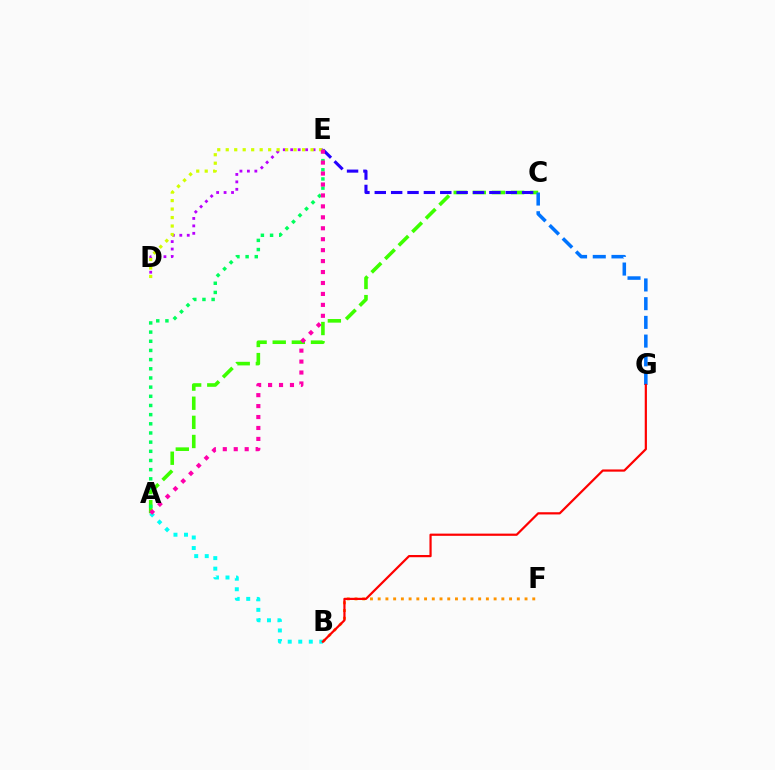{('B', 'F'): [{'color': '#ff9400', 'line_style': 'dotted', 'thickness': 2.1}], ('A', 'C'): [{'color': '#3dff00', 'line_style': 'dashed', 'thickness': 2.6}], ('C', 'G'): [{'color': '#0074ff', 'line_style': 'dashed', 'thickness': 2.54}], ('C', 'E'): [{'color': '#2500ff', 'line_style': 'dashed', 'thickness': 2.22}], ('D', 'E'): [{'color': '#b900ff', 'line_style': 'dotted', 'thickness': 2.02}, {'color': '#d1ff00', 'line_style': 'dotted', 'thickness': 2.3}], ('A', 'E'): [{'color': '#00ff5c', 'line_style': 'dotted', 'thickness': 2.49}, {'color': '#ff00ac', 'line_style': 'dotted', 'thickness': 2.97}], ('A', 'B'): [{'color': '#00fff6', 'line_style': 'dotted', 'thickness': 2.86}], ('B', 'G'): [{'color': '#ff0000', 'line_style': 'solid', 'thickness': 1.59}]}